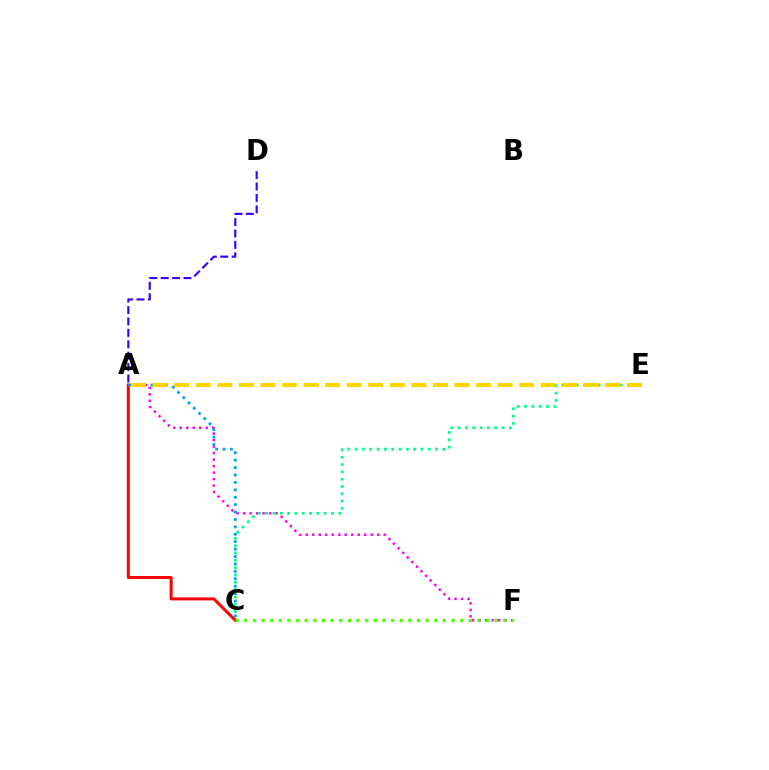{('A', 'F'): [{'color': '#ff00ed', 'line_style': 'dotted', 'thickness': 1.76}], ('C', 'E'): [{'color': '#00ff86', 'line_style': 'dotted', 'thickness': 1.99}], ('A', 'C'): [{'color': '#ff0000', 'line_style': 'solid', 'thickness': 2.16}, {'color': '#009eff', 'line_style': 'dotted', 'thickness': 2.01}], ('A', 'D'): [{'color': '#3700ff', 'line_style': 'dashed', 'thickness': 1.55}], ('C', 'F'): [{'color': '#4fff00', 'line_style': 'dotted', 'thickness': 2.35}], ('A', 'E'): [{'color': '#ffd500', 'line_style': 'dashed', 'thickness': 2.93}]}